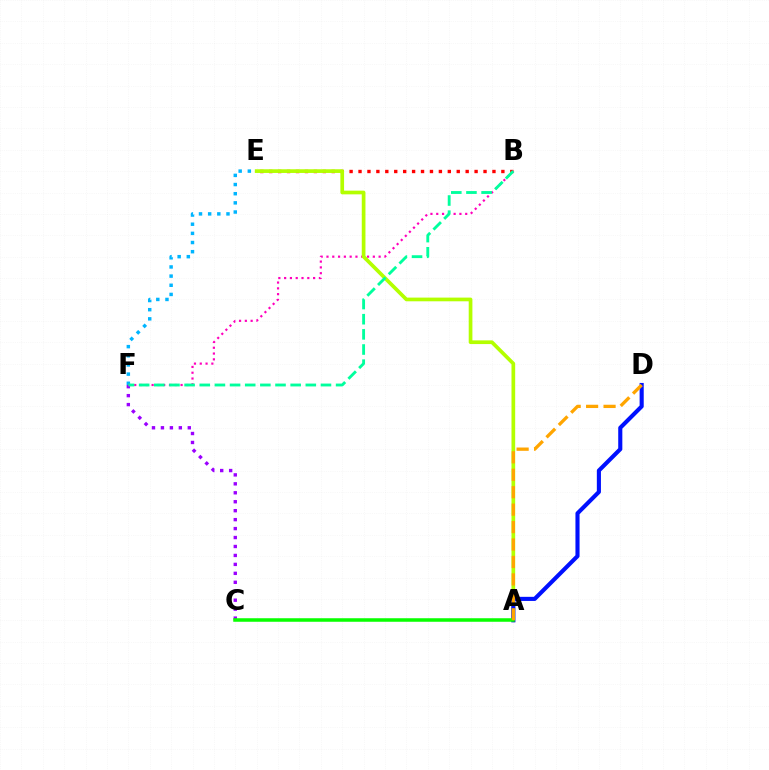{('E', 'F'): [{'color': '#00b5ff', 'line_style': 'dotted', 'thickness': 2.49}], ('C', 'F'): [{'color': '#9b00ff', 'line_style': 'dotted', 'thickness': 2.43}], ('B', 'E'): [{'color': '#ff0000', 'line_style': 'dotted', 'thickness': 2.43}], ('B', 'F'): [{'color': '#ff00bd', 'line_style': 'dotted', 'thickness': 1.57}, {'color': '#00ff9d', 'line_style': 'dashed', 'thickness': 2.06}], ('A', 'E'): [{'color': '#b3ff00', 'line_style': 'solid', 'thickness': 2.66}], ('A', 'D'): [{'color': '#0010ff', 'line_style': 'solid', 'thickness': 2.96}, {'color': '#ffa500', 'line_style': 'dashed', 'thickness': 2.37}], ('A', 'C'): [{'color': '#08ff00', 'line_style': 'solid', 'thickness': 2.54}]}